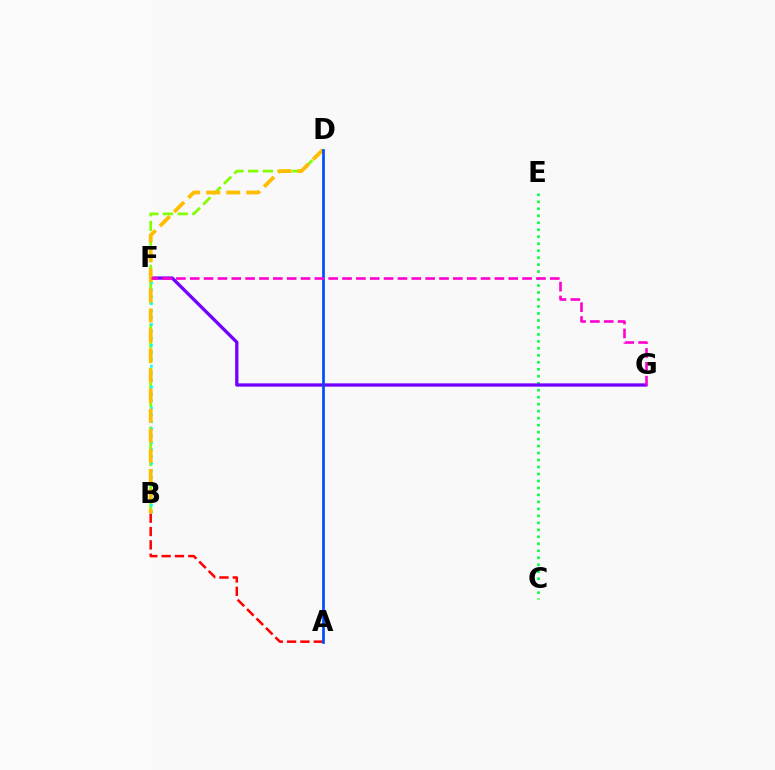{('C', 'E'): [{'color': '#00ff39', 'line_style': 'dotted', 'thickness': 1.9}], ('F', 'G'): [{'color': '#7200ff', 'line_style': 'solid', 'thickness': 2.37}, {'color': '#ff00cf', 'line_style': 'dashed', 'thickness': 1.88}], ('B', 'D'): [{'color': '#84ff00', 'line_style': 'dashed', 'thickness': 2.0}, {'color': '#ffbd00', 'line_style': 'dashed', 'thickness': 2.72}], ('B', 'F'): [{'color': '#00fff6', 'line_style': 'dotted', 'thickness': 1.89}], ('A', 'B'): [{'color': '#ff0000', 'line_style': 'dashed', 'thickness': 1.81}], ('A', 'D'): [{'color': '#004bff', 'line_style': 'solid', 'thickness': 1.93}]}